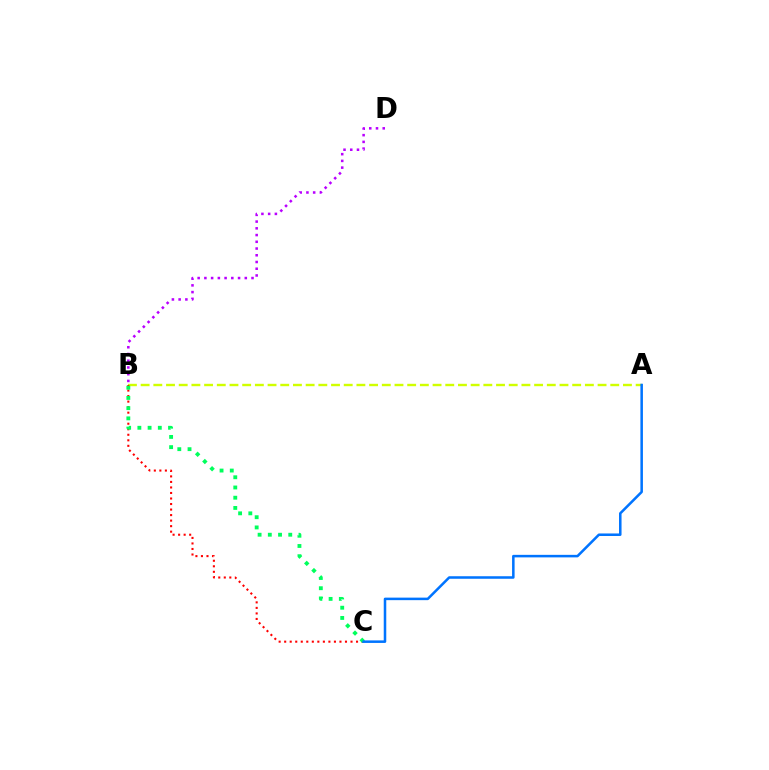{('A', 'B'): [{'color': '#d1ff00', 'line_style': 'dashed', 'thickness': 1.72}], ('B', 'C'): [{'color': '#ff0000', 'line_style': 'dotted', 'thickness': 1.5}, {'color': '#00ff5c', 'line_style': 'dotted', 'thickness': 2.78}], ('A', 'C'): [{'color': '#0074ff', 'line_style': 'solid', 'thickness': 1.82}], ('B', 'D'): [{'color': '#b900ff', 'line_style': 'dotted', 'thickness': 1.83}]}